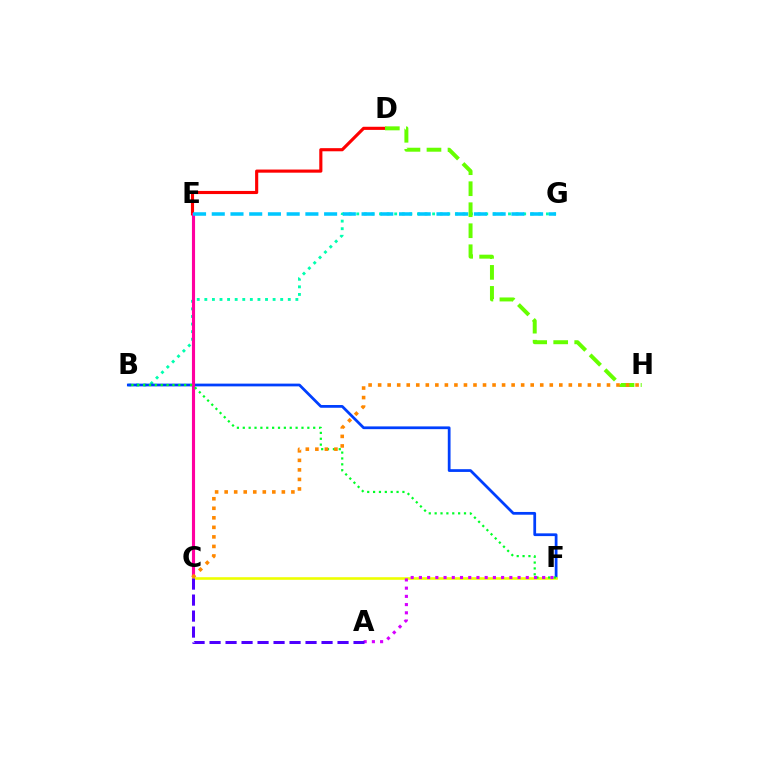{('D', 'E'): [{'color': '#ff0000', 'line_style': 'solid', 'thickness': 2.25}], ('B', 'G'): [{'color': '#00ffaf', 'line_style': 'dotted', 'thickness': 2.06}], ('B', 'F'): [{'color': '#003fff', 'line_style': 'solid', 'thickness': 1.98}, {'color': '#00ff27', 'line_style': 'dotted', 'thickness': 1.59}], ('C', 'E'): [{'color': '#ff00a0', 'line_style': 'solid', 'thickness': 2.25}], ('C', 'F'): [{'color': '#eeff00', 'line_style': 'solid', 'thickness': 1.87}], ('E', 'G'): [{'color': '#00c7ff', 'line_style': 'dashed', 'thickness': 2.54}], ('D', 'H'): [{'color': '#66ff00', 'line_style': 'dashed', 'thickness': 2.85}], ('A', 'F'): [{'color': '#d600ff', 'line_style': 'dotted', 'thickness': 2.23}], ('C', 'H'): [{'color': '#ff8800', 'line_style': 'dotted', 'thickness': 2.59}], ('A', 'C'): [{'color': '#4f00ff', 'line_style': 'dashed', 'thickness': 2.17}]}